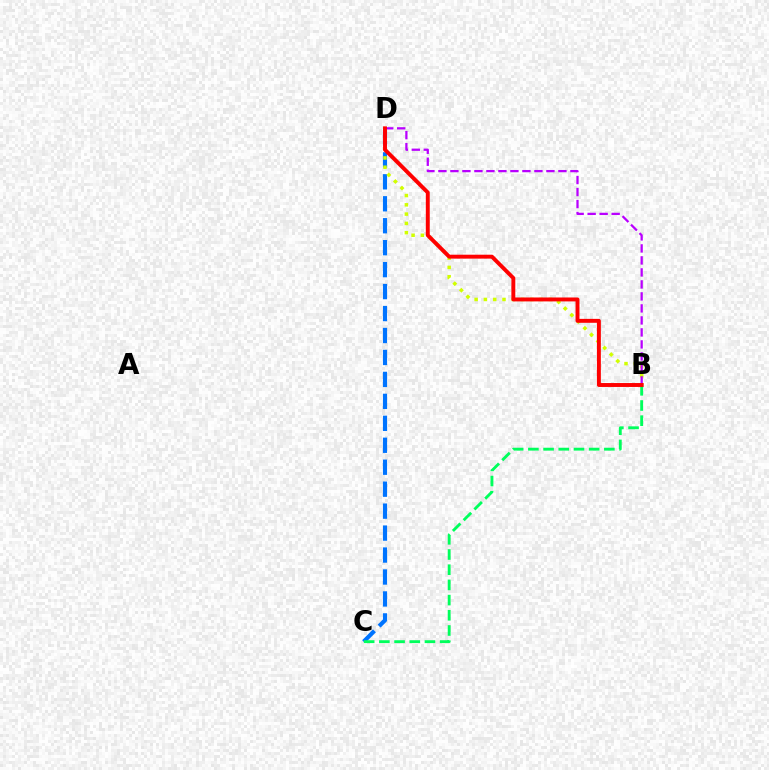{('C', 'D'): [{'color': '#0074ff', 'line_style': 'dashed', 'thickness': 2.98}], ('B', 'C'): [{'color': '#00ff5c', 'line_style': 'dashed', 'thickness': 2.06}], ('B', 'D'): [{'color': '#d1ff00', 'line_style': 'dotted', 'thickness': 2.52}, {'color': '#b900ff', 'line_style': 'dashed', 'thickness': 1.63}, {'color': '#ff0000', 'line_style': 'solid', 'thickness': 2.82}]}